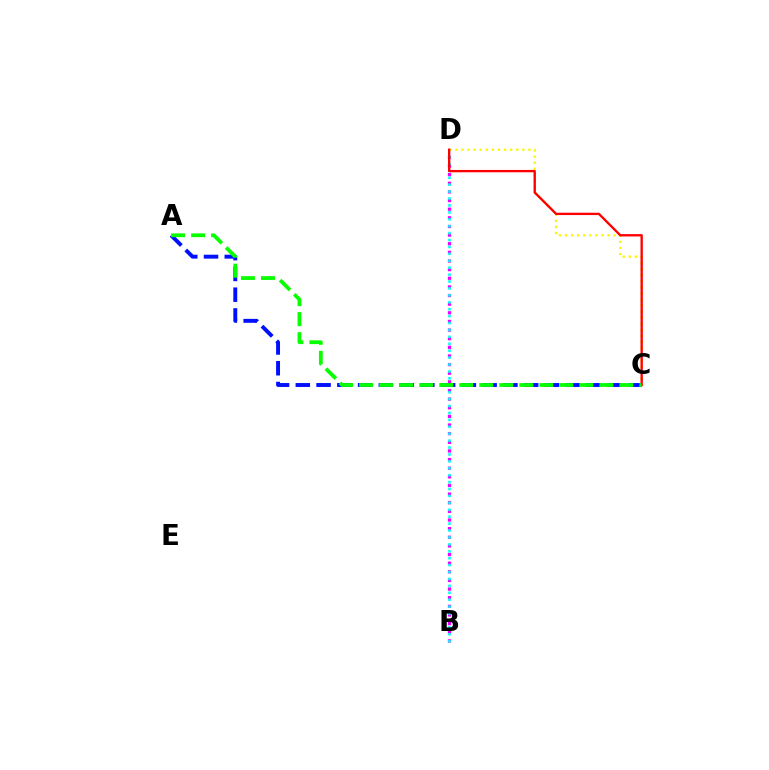{('B', 'D'): [{'color': '#ee00ff', 'line_style': 'dotted', 'thickness': 2.35}, {'color': '#00fff6', 'line_style': 'dotted', 'thickness': 1.88}], ('C', 'D'): [{'color': '#fcf500', 'line_style': 'dotted', 'thickness': 1.65}, {'color': '#ff0000', 'line_style': 'solid', 'thickness': 1.69}], ('A', 'C'): [{'color': '#0010ff', 'line_style': 'dashed', 'thickness': 2.82}, {'color': '#08ff00', 'line_style': 'dashed', 'thickness': 2.72}]}